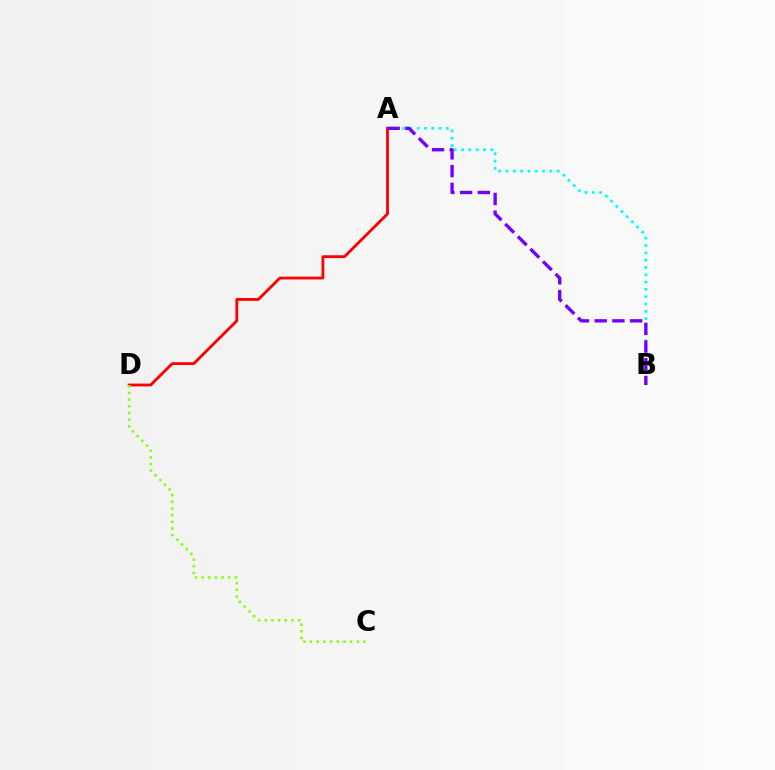{('A', 'B'): [{'color': '#00fff6', 'line_style': 'dotted', 'thickness': 1.99}, {'color': '#7200ff', 'line_style': 'dashed', 'thickness': 2.41}], ('A', 'D'): [{'color': '#ff0000', 'line_style': 'solid', 'thickness': 2.04}], ('C', 'D'): [{'color': '#84ff00', 'line_style': 'dotted', 'thickness': 1.81}]}